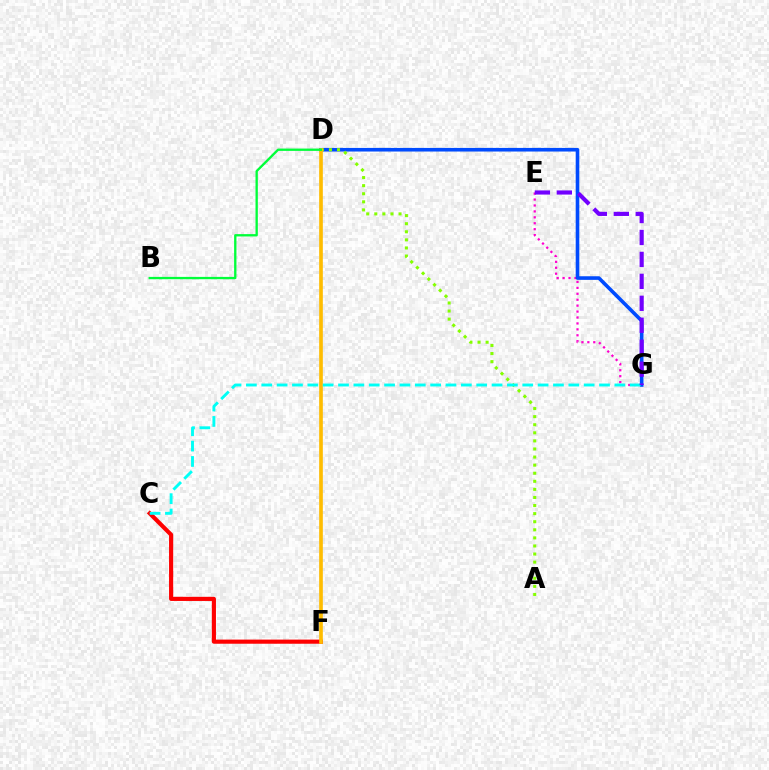{('C', 'F'): [{'color': '#ff0000', 'line_style': 'solid', 'thickness': 2.98}], ('E', 'G'): [{'color': '#ff00cf', 'line_style': 'dotted', 'thickness': 1.61}, {'color': '#7200ff', 'line_style': 'dashed', 'thickness': 2.98}], ('D', 'G'): [{'color': '#004bff', 'line_style': 'solid', 'thickness': 2.6}], ('A', 'D'): [{'color': '#84ff00', 'line_style': 'dotted', 'thickness': 2.2}], ('D', 'F'): [{'color': '#ffbd00', 'line_style': 'solid', 'thickness': 2.64}], ('C', 'G'): [{'color': '#00fff6', 'line_style': 'dashed', 'thickness': 2.09}], ('B', 'D'): [{'color': '#00ff39', 'line_style': 'solid', 'thickness': 1.67}]}